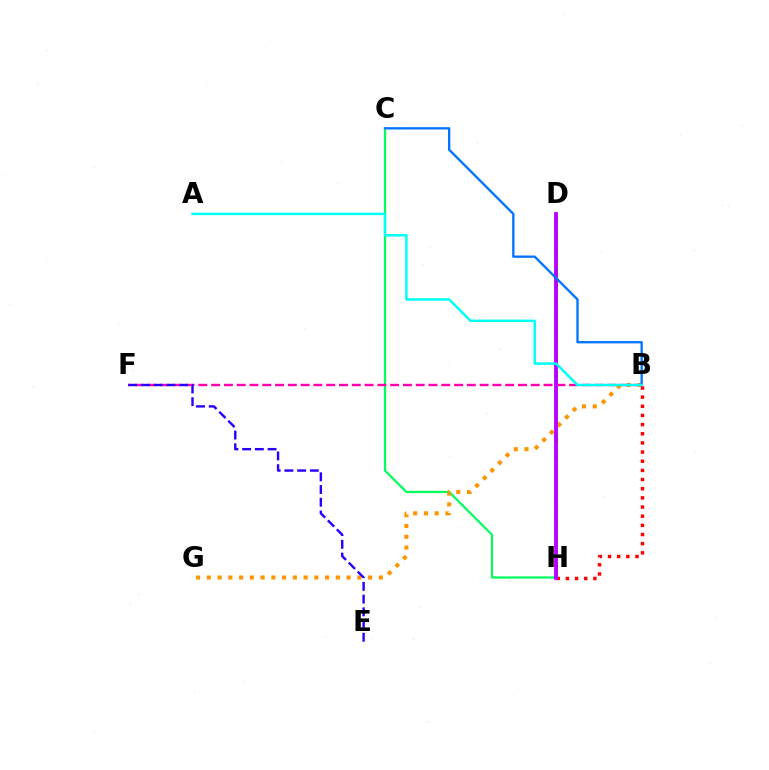{('D', 'H'): [{'color': '#d1ff00', 'line_style': 'dashed', 'thickness': 2.28}, {'color': '#3dff00', 'line_style': 'dashed', 'thickness': 2.14}, {'color': '#b900ff', 'line_style': 'solid', 'thickness': 2.77}], ('C', 'H'): [{'color': '#00ff5c', 'line_style': 'solid', 'thickness': 1.59}], ('B', 'G'): [{'color': '#ff9400', 'line_style': 'dotted', 'thickness': 2.92}], ('B', 'H'): [{'color': '#ff0000', 'line_style': 'dotted', 'thickness': 2.49}], ('B', 'F'): [{'color': '#ff00ac', 'line_style': 'dashed', 'thickness': 1.74}], ('E', 'F'): [{'color': '#2500ff', 'line_style': 'dashed', 'thickness': 1.73}], ('B', 'C'): [{'color': '#0074ff', 'line_style': 'solid', 'thickness': 1.68}], ('A', 'B'): [{'color': '#00fff6', 'line_style': 'solid', 'thickness': 1.78}]}